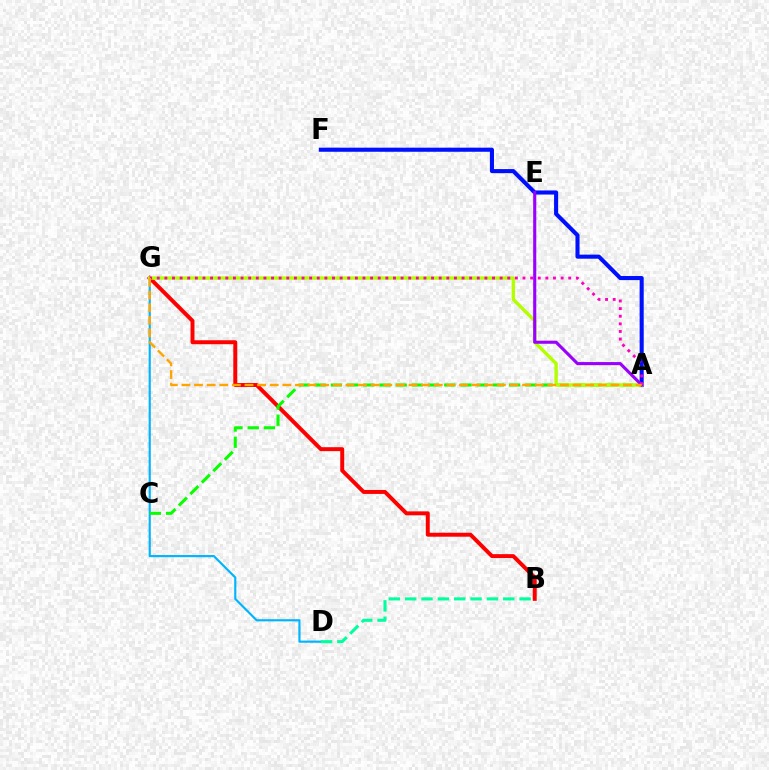{('B', 'G'): [{'color': '#ff0000', 'line_style': 'solid', 'thickness': 2.85}], ('D', 'G'): [{'color': '#00b5ff', 'line_style': 'solid', 'thickness': 1.55}], ('A', 'F'): [{'color': '#0010ff', 'line_style': 'solid', 'thickness': 2.94}], ('A', 'C'): [{'color': '#08ff00', 'line_style': 'dashed', 'thickness': 2.2}], ('B', 'D'): [{'color': '#00ff9d', 'line_style': 'dashed', 'thickness': 2.22}], ('A', 'G'): [{'color': '#b3ff00', 'line_style': 'solid', 'thickness': 2.44}, {'color': '#ff00bd', 'line_style': 'dotted', 'thickness': 2.07}, {'color': '#ffa500', 'line_style': 'dashed', 'thickness': 1.71}], ('A', 'E'): [{'color': '#9b00ff', 'line_style': 'solid', 'thickness': 2.23}]}